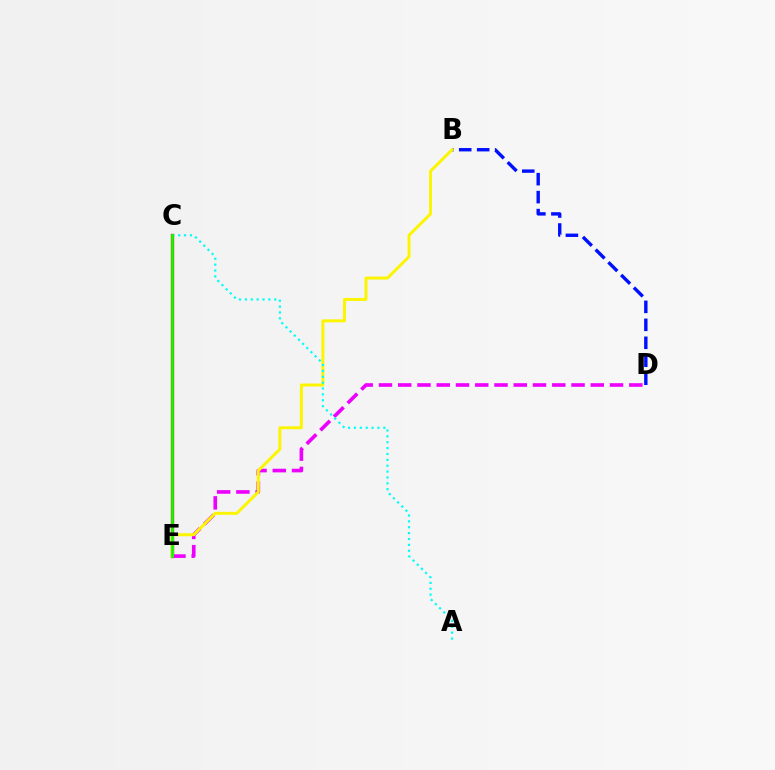{('B', 'D'): [{'color': '#0010ff', 'line_style': 'dashed', 'thickness': 2.44}], ('C', 'E'): [{'color': '#ff0000', 'line_style': 'solid', 'thickness': 2.4}, {'color': '#08ff00', 'line_style': 'solid', 'thickness': 1.96}], ('D', 'E'): [{'color': '#ee00ff', 'line_style': 'dashed', 'thickness': 2.62}], ('B', 'E'): [{'color': '#fcf500', 'line_style': 'solid', 'thickness': 2.13}], ('A', 'C'): [{'color': '#00fff6', 'line_style': 'dotted', 'thickness': 1.6}]}